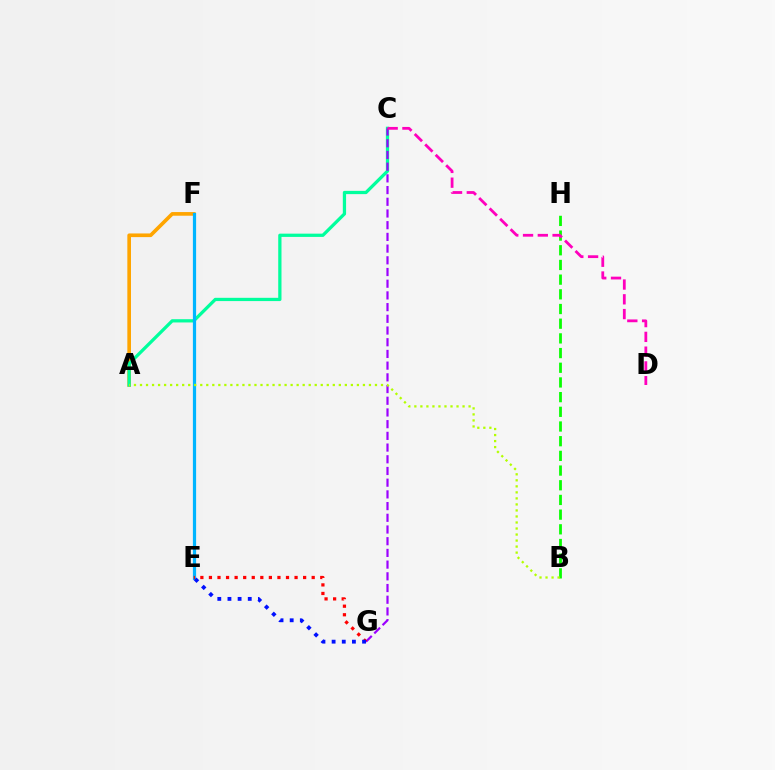{('B', 'H'): [{'color': '#08ff00', 'line_style': 'dashed', 'thickness': 2.0}], ('A', 'F'): [{'color': '#ffa500', 'line_style': 'solid', 'thickness': 2.63}], ('A', 'C'): [{'color': '#00ff9d', 'line_style': 'solid', 'thickness': 2.35}], ('E', 'F'): [{'color': '#00b5ff', 'line_style': 'solid', 'thickness': 2.32}], ('C', 'G'): [{'color': '#9b00ff', 'line_style': 'dashed', 'thickness': 1.59}], ('E', 'G'): [{'color': '#ff0000', 'line_style': 'dotted', 'thickness': 2.33}, {'color': '#0010ff', 'line_style': 'dotted', 'thickness': 2.76}], ('C', 'D'): [{'color': '#ff00bd', 'line_style': 'dashed', 'thickness': 2.01}], ('A', 'B'): [{'color': '#b3ff00', 'line_style': 'dotted', 'thickness': 1.64}]}